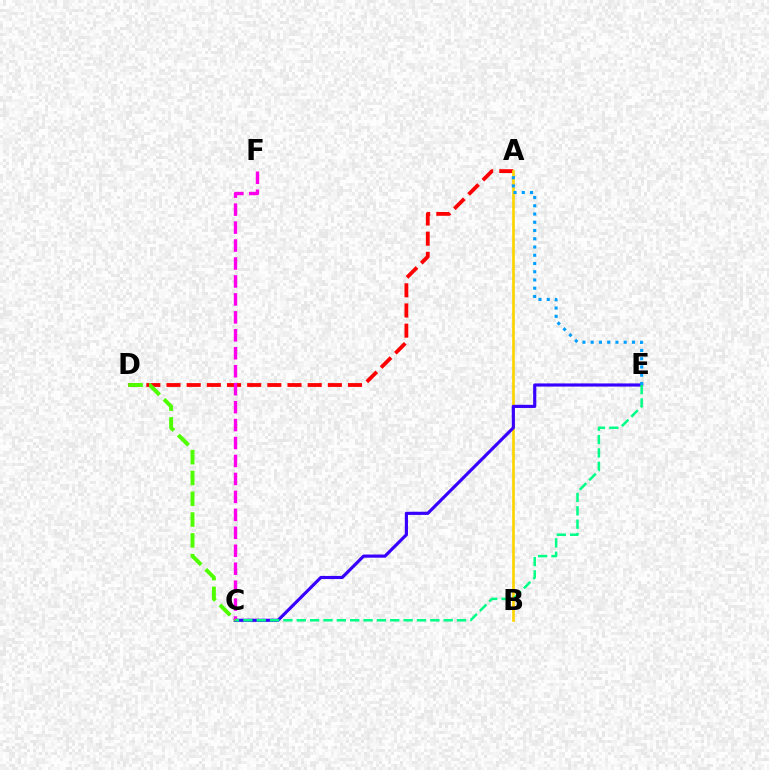{('A', 'D'): [{'color': '#ff0000', 'line_style': 'dashed', 'thickness': 2.74}], ('A', 'B'): [{'color': '#ffd500', 'line_style': 'solid', 'thickness': 1.92}], ('C', 'E'): [{'color': '#3700ff', 'line_style': 'solid', 'thickness': 2.27}, {'color': '#00ff86', 'line_style': 'dashed', 'thickness': 1.81}], ('C', 'F'): [{'color': '#ff00ed', 'line_style': 'dashed', 'thickness': 2.44}], ('C', 'D'): [{'color': '#4fff00', 'line_style': 'dashed', 'thickness': 2.83}], ('A', 'E'): [{'color': '#009eff', 'line_style': 'dotted', 'thickness': 2.24}]}